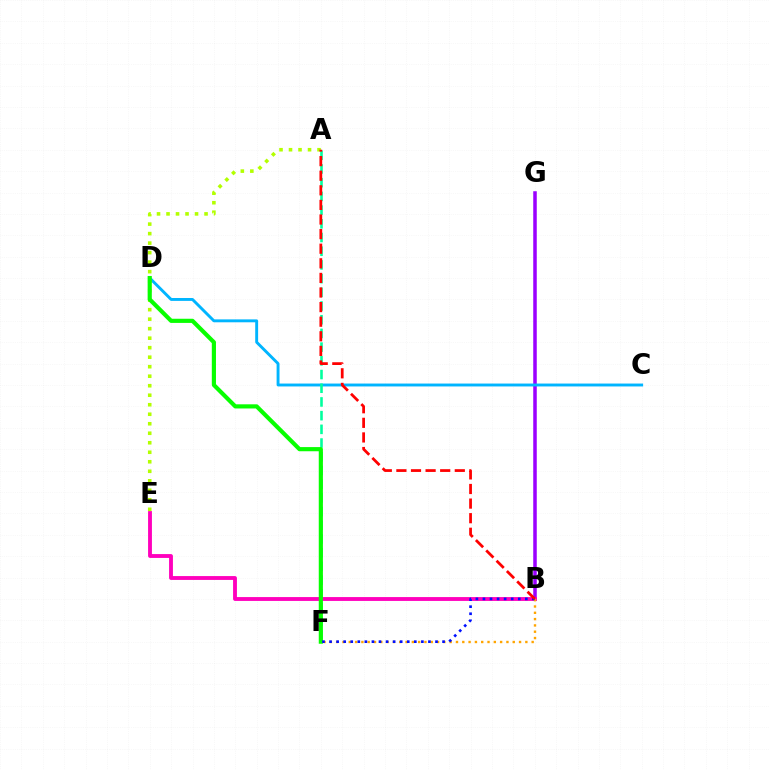{('B', 'G'): [{'color': '#9b00ff', 'line_style': 'solid', 'thickness': 2.54}], ('C', 'D'): [{'color': '#00b5ff', 'line_style': 'solid', 'thickness': 2.09}], ('B', 'E'): [{'color': '#ff00bd', 'line_style': 'solid', 'thickness': 2.77}], ('A', 'E'): [{'color': '#b3ff00', 'line_style': 'dotted', 'thickness': 2.58}], ('A', 'F'): [{'color': '#00ff9d', 'line_style': 'dashed', 'thickness': 1.86}], ('D', 'F'): [{'color': '#08ff00', 'line_style': 'solid', 'thickness': 2.99}], ('B', 'F'): [{'color': '#ffa500', 'line_style': 'dotted', 'thickness': 1.71}, {'color': '#0010ff', 'line_style': 'dotted', 'thickness': 1.92}], ('A', 'B'): [{'color': '#ff0000', 'line_style': 'dashed', 'thickness': 1.98}]}